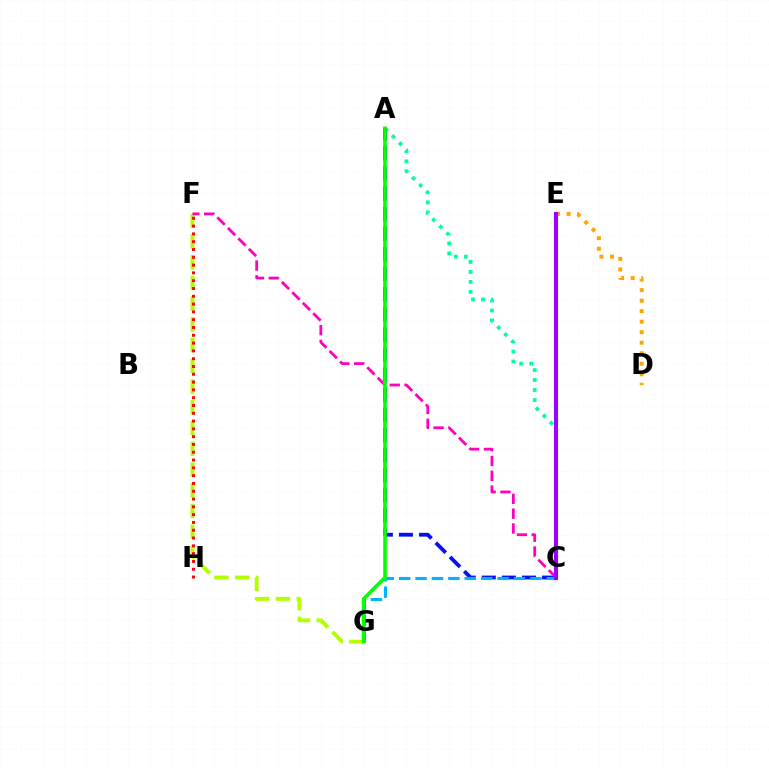{('F', 'G'): [{'color': '#b3ff00', 'line_style': 'dashed', 'thickness': 2.82}], ('A', 'C'): [{'color': '#00ff9d', 'line_style': 'dotted', 'thickness': 2.71}, {'color': '#0010ff', 'line_style': 'dashed', 'thickness': 2.73}], ('D', 'E'): [{'color': '#ffa500', 'line_style': 'dotted', 'thickness': 2.86}], ('F', 'H'): [{'color': '#ff0000', 'line_style': 'dotted', 'thickness': 2.12}], ('C', 'G'): [{'color': '#00b5ff', 'line_style': 'dashed', 'thickness': 2.23}], ('C', 'F'): [{'color': '#ff00bd', 'line_style': 'dashed', 'thickness': 2.01}], ('A', 'G'): [{'color': '#08ff00', 'line_style': 'solid', 'thickness': 2.6}], ('C', 'E'): [{'color': '#9b00ff', 'line_style': 'solid', 'thickness': 2.93}]}